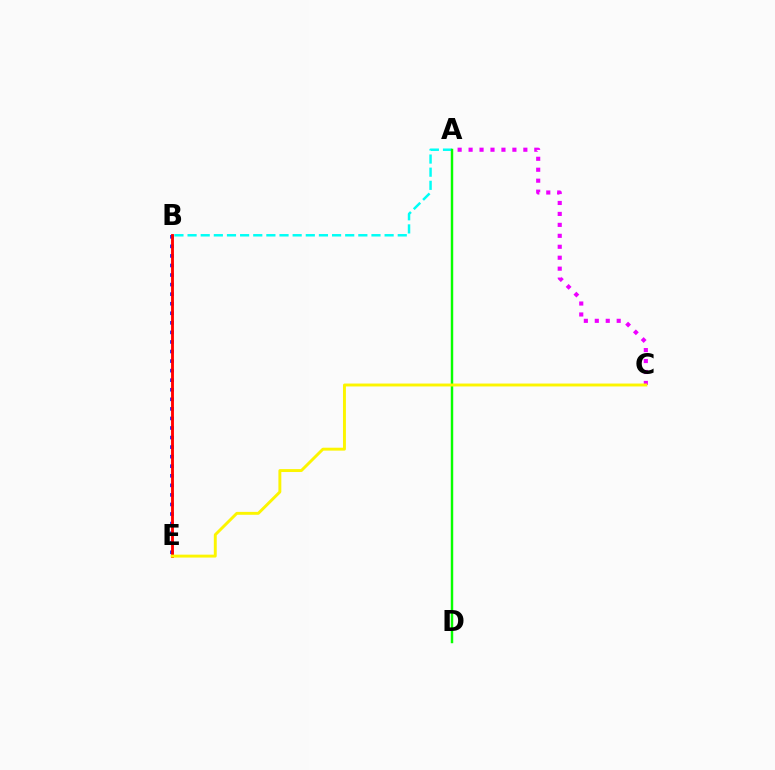{('B', 'E'): [{'color': '#0010ff', 'line_style': 'dotted', 'thickness': 2.6}, {'color': '#ff0000', 'line_style': 'solid', 'thickness': 2.06}], ('A', 'B'): [{'color': '#00fff6', 'line_style': 'dashed', 'thickness': 1.78}], ('A', 'D'): [{'color': '#08ff00', 'line_style': 'solid', 'thickness': 1.76}], ('A', 'C'): [{'color': '#ee00ff', 'line_style': 'dotted', 'thickness': 2.98}], ('C', 'E'): [{'color': '#fcf500', 'line_style': 'solid', 'thickness': 2.1}]}